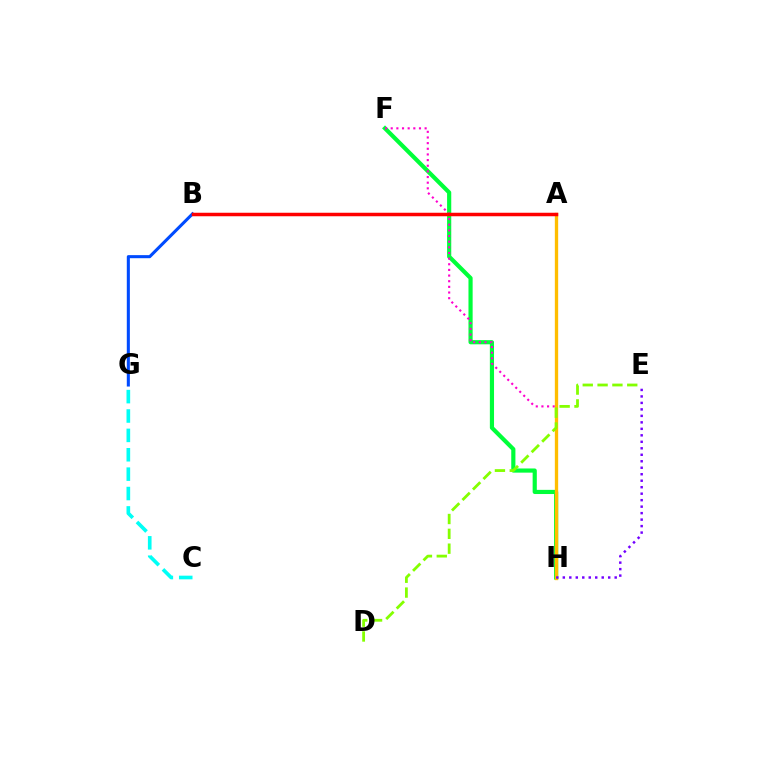{('F', 'H'): [{'color': '#00ff39', 'line_style': 'solid', 'thickness': 3.0}, {'color': '#ff00cf', 'line_style': 'dotted', 'thickness': 1.54}], ('C', 'G'): [{'color': '#00fff6', 'line_style': 'dashed', 'thickness': 2.63}], ('B', 'G'): [{'color': '#004bff', 'line_style': 'solid', 'thickness': 2.21}], ('A', 'H'): [{'color': '#ffbd00', 'line_style': 'solid', 'thickness': 2.4}], ('E', 'H'): [{'color': '#7200ff', 'line_style': 'dotted', 'thickness': 1.76}], ('A', 'B'): [{'color': '#ff0000', 'line_style': 'solid', 'thickness': 2.52}], ('D', 'E'): [{'color': '#84ff00', 'line_style': 'dashed', 'thickness': 2.01}]}